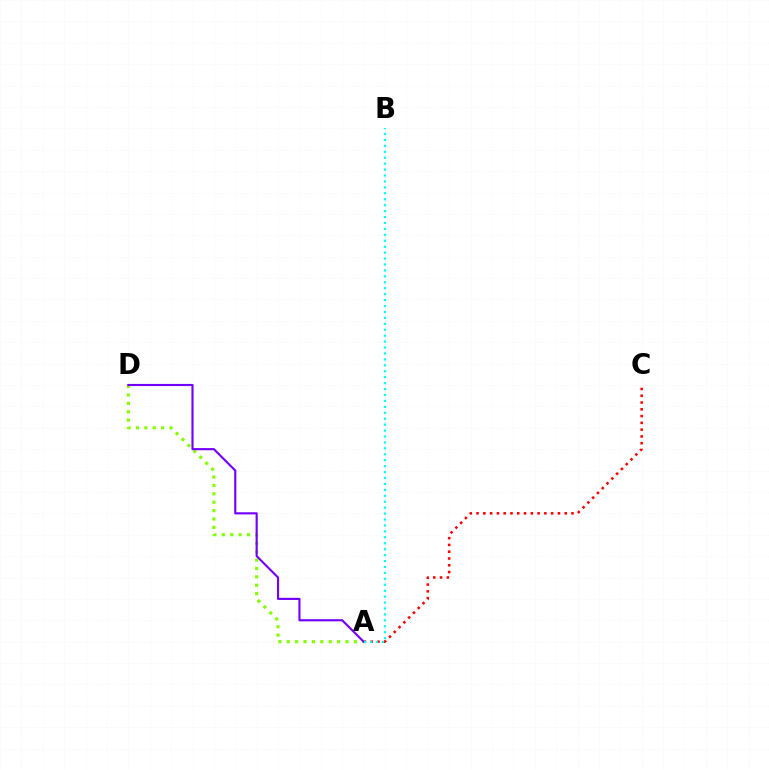{('A', 'D'): [{'color': '#84ff00', 'line_style': 'dotted', 'thickness': 2.28}, {'color': '#7200ff', 'line_style': 'solid', 'thickness': 1.54}], ('A', 'C'): [{'color': '#ff0000', 'line_style': 'dotted', 'thickness': 1.84}], ('A', 'B'): [{'color': '#00fff6', 'line_style': 'dotted', 'thickness': 1.61}]}